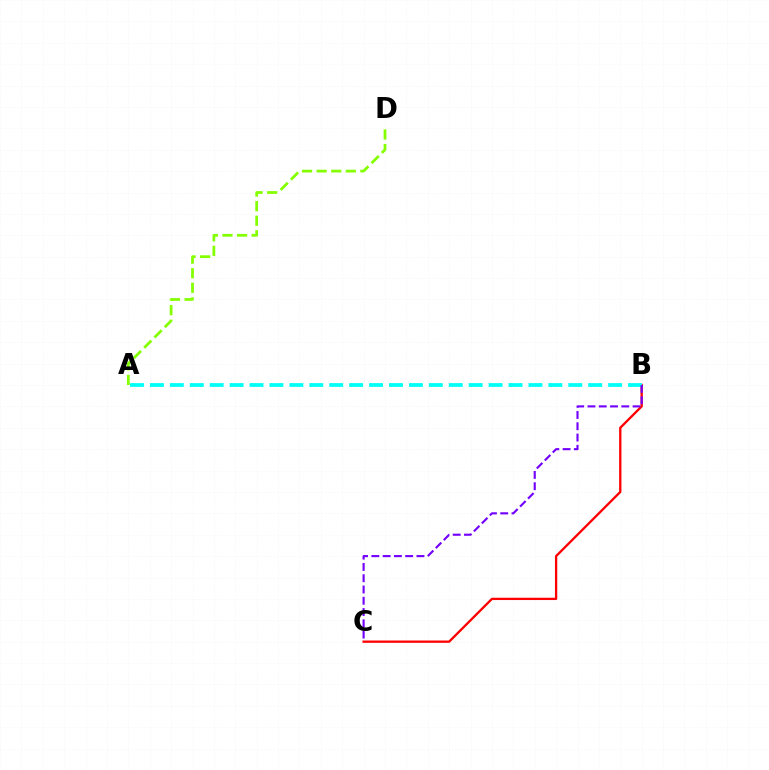{('B', 'C'): [{'color': '#ff0000', 'line_style': 'solid', 'thickness': 1.67}, {'color': '#7200ff', 'line_style': 'dashed', 'thickness': 1.53}], ('A', 'B'): [{'color': '#00fff6', 'line_style': 'dashed', 'thickness': 2.71}], ('A', 'D'): [{'color': '#84ff00', 'line_style': 'dashed', 'thickness': 1.98}]}